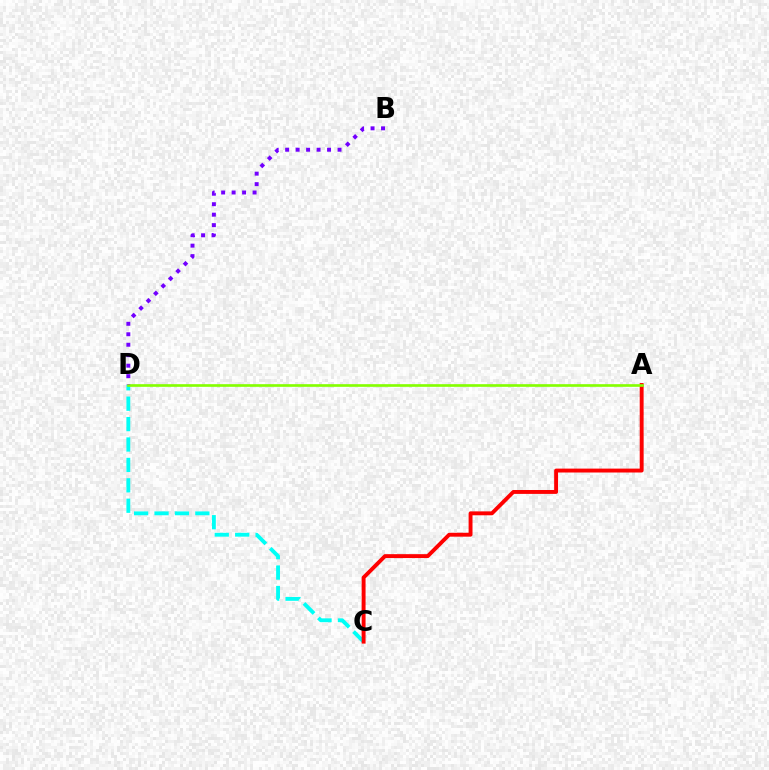{('C', 'D'): [{'color': '#00fff6', 'line_style': 'dashed', 'thickness': 2.77}], ('A', 'C'): [{'color': '#ff0000', 'line_style': 'solid', 'thickness': 2.81}], ('A', 'D'): [{'color': '#84ff00', 'line_style': 'solid', 'thickness': 1.91}], ('B', 'D'): [{'color': '#7200ff', 'line_style': 'dotted', 'thickness': 2.85}]}